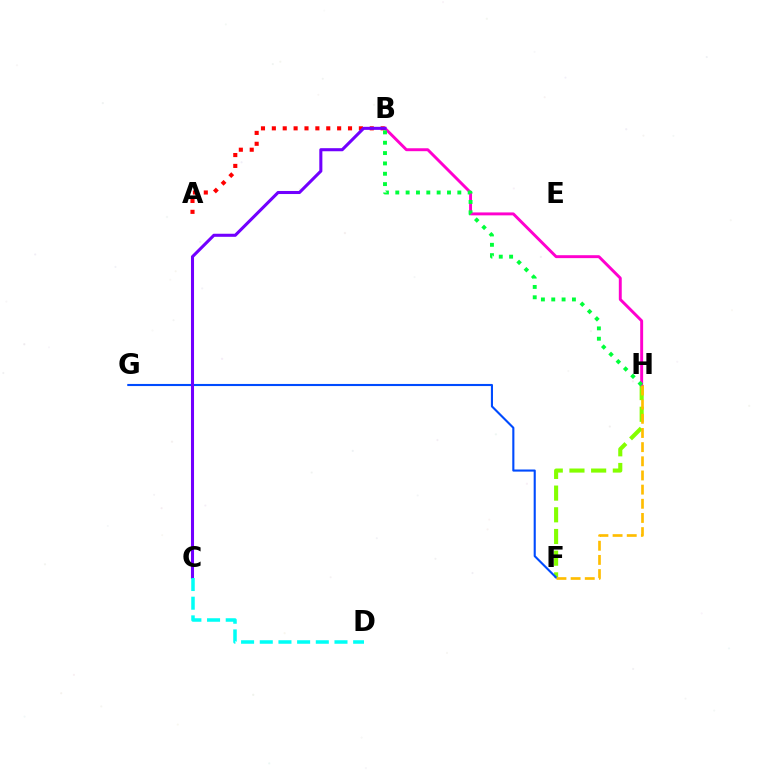{('F', 'H'): [{'color': '#84ff00', 'line_style': 'dashed', 'thickness': 2.95}, {'color': '#ffbd00', 'line_style': 'dashed', 'thickness': 1.92}], ('B', 'H'): [{'color': '#ff00cf', 'line_style': 'solid', 'thickness': 2.11}, {'color': '#00ff39', 'line_style': 'dotted', 'thickness': 2.81}], ('F', 'G'): [{'color': '#004bff', 'line_style': 'solid', 'thickness': 1.52}], ('A', 'B'): [{'color': '#ff0000', 'line_style': 'dotted', 'thickness': 2.96}], ('B', 'C'): [{'color': '#7200ff', 'line_style': 'solid', 'thickness': 2.21}], ('C', 'D'): [{'color': '#00fff6', 'line_style': 'dashed', 'thickness': 2.54}]}